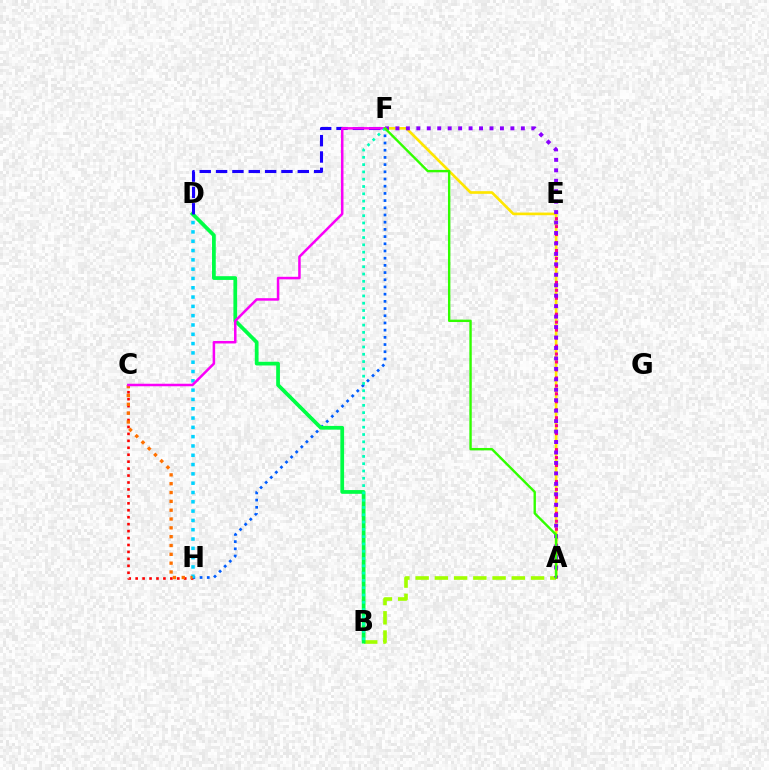{('C', 'H'): [{'color': '#ff0000', 'line_style': 'dotted', 'thickness': 1.89}, {'color': '#ff7000', 'line_style': 'dotted', 'thickness': 2.4}], ('F', 'H'): [{'color': '#005dff', 'line_style': 'dotted', 'thickness': 1.96}], ('A', 'F'): [{'color': '#ffe600', 'line_style': 'solid', 'thickness': 1.91}, {'color': '#8a00ff', 'line_style': 'dotted', 'thickness': 2.84}, {'color': '#31ff00', 'line_style': 'solid', 'thickness': 1.72}], ('A', 'B'): [{'color': '#a2ff00', 'line_style': 'dashed', 'thickness': 2.61}], ('D', 'H'): [{'color': '#00d3ff', 'line_style': 'dotted', 'thickness': 2.53}], ('A', 'E'): [{'color': '#ff0088', 'line_style': 'dotted', 'thickness': 2.16}], ('B', 'D'): [{'color': '#00ff45', 'line_style': 'solid', 'thickness': 2.7}], ('D', 'F'): [{'color': '#1900ff', 'line_style': 'dashed', 'thickness': 2.22}], ('C', 'F'): [{'color': '#fa00f9', 'line_style': 'solid', 'thickness': 1.81}], ('B', 'F'): [{'color': '#00ffbb', 'line_style': 'dotted', 'thickness': 1.98}]}